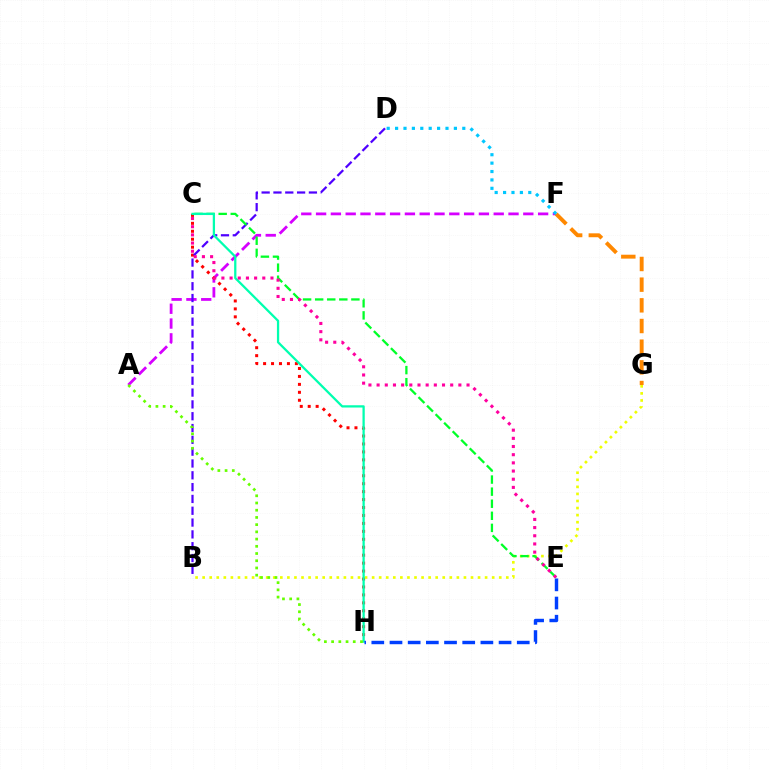{('A', 'F'): [{'color': '#d600ff', 'line_style': 'dashed', 'thickness': 2.01}], ('C', 'H'): [{'color': '#ff0000', 'line_style': 'dotted', 'thickness': 2.16}, {'color': '#00ffaf', 'line_style': 'solid', 'thickness': 1.63}], ('B', 'G'): [{'color': '#eeff00', 'line_style': 'dotted', 'thickness': 1.92}], ('B', 'D'): [{'color': '#4f00ff', 'line_style': 'dashed', 'thickness': 1.61}], ('F', 'G'): [{'color': '#ff8800', 'line_style': 'dashed', 'thickness': 2.81}], ('C', 'E'): [{'color': '#00ff27', 'line_style': 'dashed', 'thickness': 1.64}, {'color': '#ff00a0', 'line_style': 'dotted', 'thickness': 2.22}], ('E', 'H'): [{'color': '#003fff', 'line_style': 'dashed', 'thickness': 2.47}], ('D', 'F'): [{'color': '#00c7ff', 'line_style': 'dotted', 'thickness': 2.28}], ('A', 'H'): [{'color': '#66ff00', 'line_style': 'dotted', 'thickness': 1.96}]}